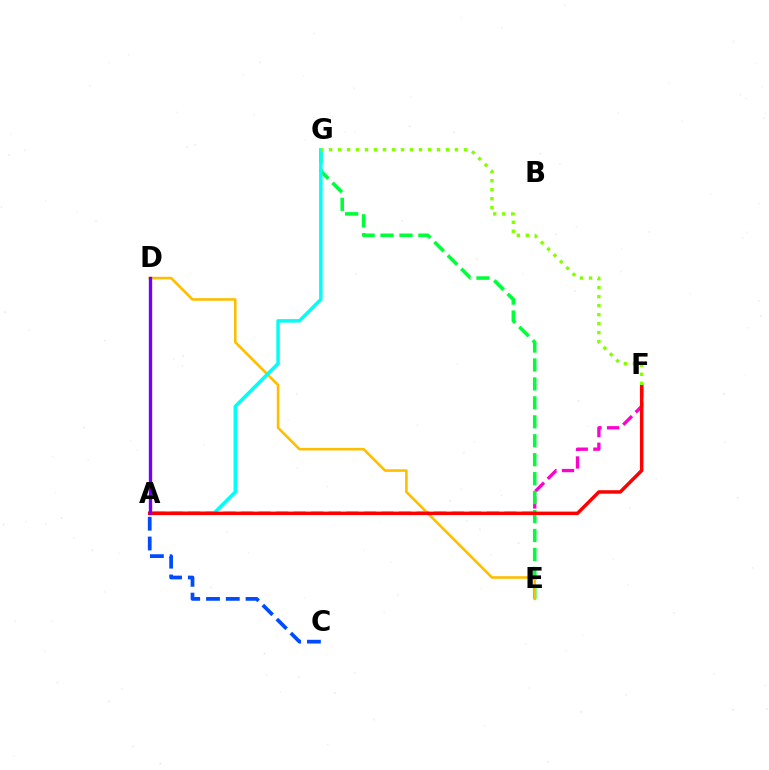{('A', 'F'): [{'color': '#ff00cf', 'line_style': 'dashed', 'thickness': 2.39}, {'color': '#ff0000', 'line_style': 'solid', 'thickness': 2.5}], ('E', 'G'): [{'color': '#00ff39', 'line_style': 'dashed', 'thickness': 2.57}], ('D', 'E'): [{'color': '#ffbd00', 'line_style': 'solid', 'thickness': 1.86}], ('A', 'G'): [{'color': '#00fff6', 'line_style': 'solid', 'thickness': 2.5}], ('A', 'C'): [{'color': '#004bff', 'line_style': 'dashed', 'thickness': 2.69}], ('A', 'D'): [{'color': '#7200ff', 'line_style': 'solid', 'thickness': 2.41}], ('F', 'G'): [{'color': '#84ff00', 'line_style': 'dotted', 'thickness': 2.44}]}